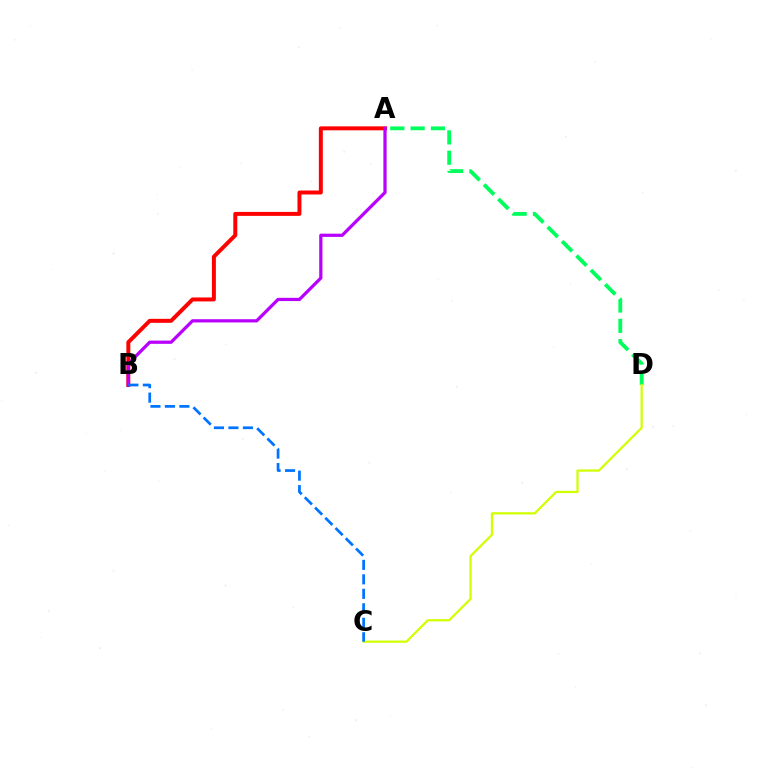{('A', 'D'): [{'color': '#00ff5c', 'line_style': 'dashed', 'thickness': 2.76}], ('A', 'B'): [{'color': '#ff0000', 'line_style': 'solid', 'thickness': 2.85}, {'color': '#b900ff', 'line_style': 'solid', 'thickness': 2.33}], ('C', 'D'): [{'color': '#d1ff00', 'line_style': 'solid', 'thickness': 1.61}], ('B', 'C'): [{'color': '#0074ff', 'line_style': 'dashed', 'thickness': 1.97}]}